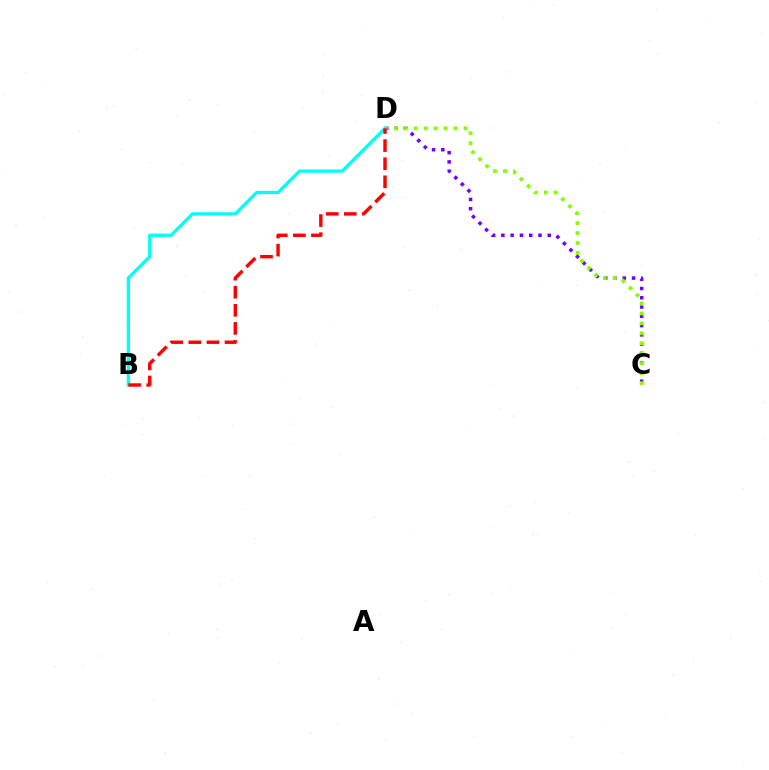{('C', 'D'): [{'color': '#7200ff', 'line_style': 'dotted', 'thickness': 2.52}, {'color': '#84ff00', 'line_style': 'dotted', 'thickness': 2.7}], ('B', 'D'): [{'color': '#00fff6', 'line_style': 'solid', 'thickness': 2.35}, {'color': '#ff0000', 'line_style': 'dashed', 'thickness': 2.46}]}